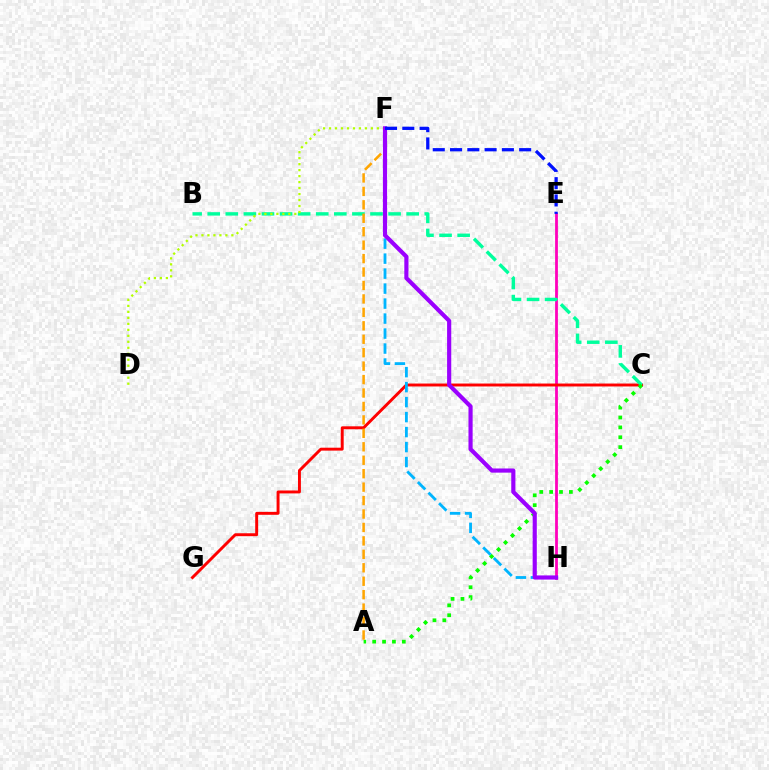{('E', 'H'): [{'color': '#ff00bd', 'line_style': 'solid', 'thickness': 2.0}], ('C', 'G'): [{'color': '#ff0000', 'line_style': 'solid', 'thickness': 2.11}], ('B', 'C'): [{'color': '#00ff9d', 'line_style': 'dashed', 'thickness': 2.46}], ('A', 'C'): [{'color': '#08ff00', 'line_style': 'dotted', 'thickness': 2.68}], ('F', 'H'): [{'color': '#00b5ff', 'line_style': 'dashed', 'thickness': 2.04}, {'color': '#9b00ff', 'line_style': 'solid', 'thickness': 2.99}], ('D', 'F'): [{'color': '#b3ff00', 'line_style': 'dotted', 'thickness': 1.63}], ('A', 'F'): [{'color': '#ffa500', 'line_style': 'dashed', 'thickness': 1.83}], ('E', 'F'): [{'color': '#0010ff', 'line_style': 'dashed', 'thickness': 2.35}]}